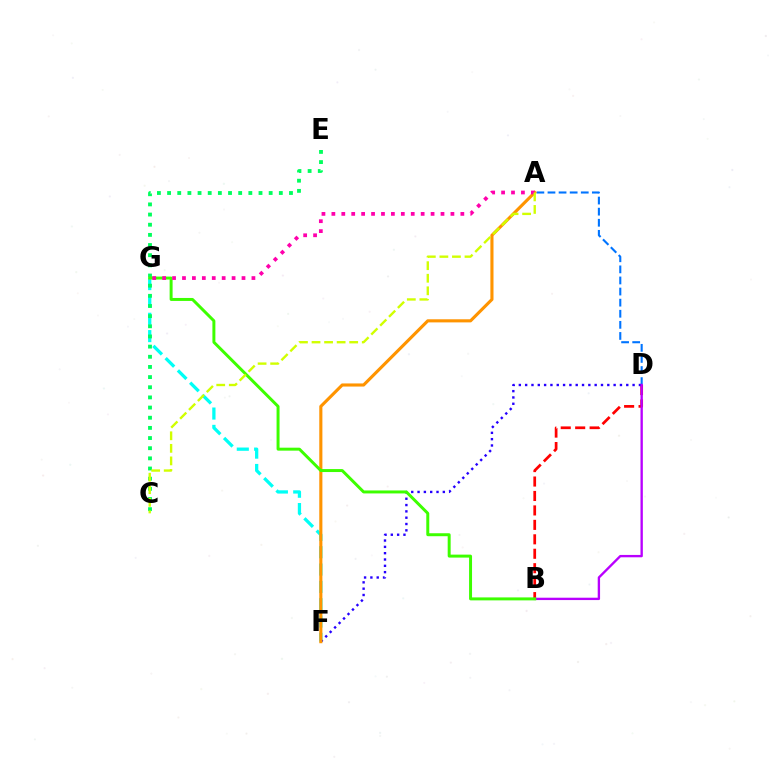{('A', 'D'): [{'color': '#0074ff', 'line_style': 'dashed', 'thickness': 1.51}], ('F', 'G'): [{'color': '#00fff6', 'line_style': 'dashed', 'thickness': 2.35}], ('B', 'D'): [{'color': '#ff0000', 'line_style': 'dashed', 'thickness': 1.96}, {'color': '#b900ff', 'line_style': 'solid', 'thickness': 1.7}], ('C', 'E'): [{'color': '#00ff5c', 'line_style': 'dotted', 'thickness': 2.76}], ('D', 'F'): [{'color': '#2500ff', 'line_style': 'dotted', 'thickness': 1.72}], ('A', 'F'): [{'color': '#ff9400', 'line_style': 'solid', 'thickness': 2.24}], ('B', 'G'): [{'color': '#3dff00', 'line_style': 'solid', 'thickness': 2.14}], ('A', 'G'): [{'color': '#ff00ac', 'line_style': 'dotted', 'thickness': 2.7}], ('A', 'C'): [{'color': '#d1ff00', 'line_style': 'dashed', 'thickness': 1.71}]}